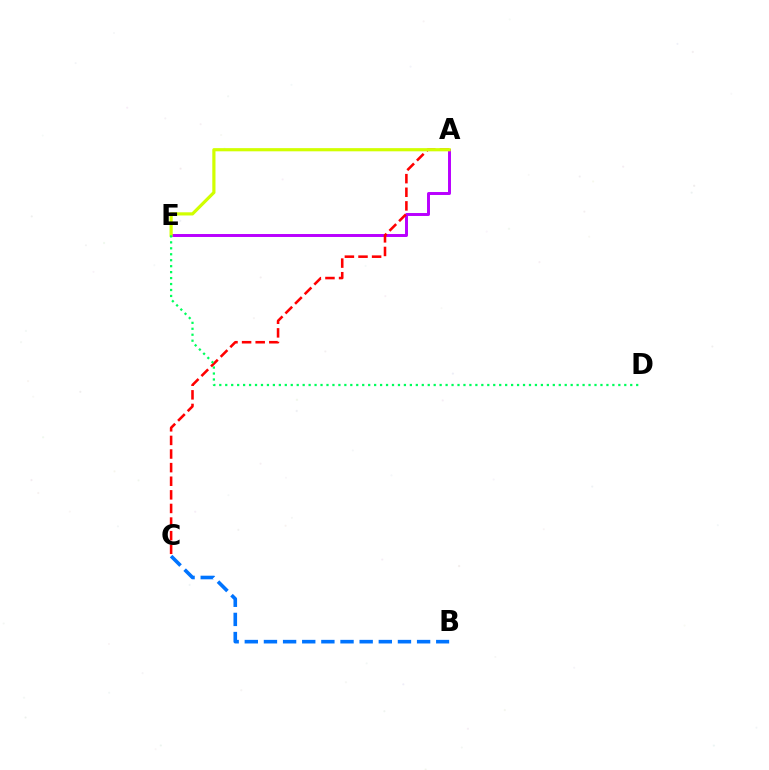{('A', 'E'): [{'color': '#b900ff', 'line_style': 'solid', 'thickness': 2.13}, {'color': '#d1ff00', 'line_style': 'solid', 'thickness': 2.29}], ('A', 'C'): [{'color': '#ff0000', 'line_style': 'dashed', 'thickness': 1.85}], ('B', 'C'): [{'color': '#0074ff', 'line_style': 'dashed', 'thickness': 2.6}], ('D', 'E'): [{'color': '#00ff5c', 'line_style': 'dotted', 'thickness': 1.62}]}